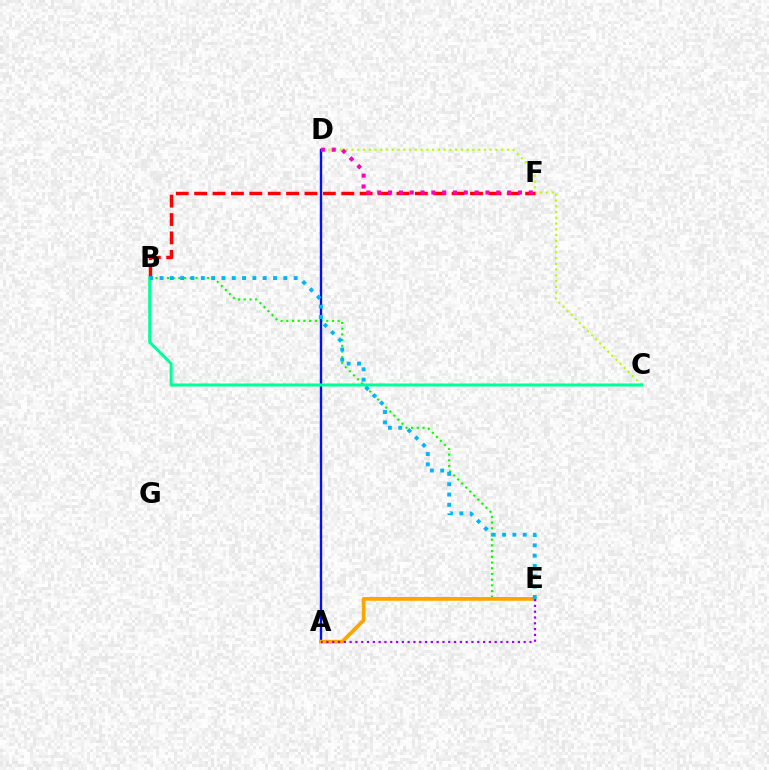{('C', 'D'): [{'color': '#b3ff00', 'line_style': 'dotted', 'thickness': 1.56}], ('B', 'E'): [{'color': '#08ff00', 'line_style': 'dotted', 'thickness': 1.55}, {'color': '#00b5ff', 'line_style': 'dotted', 'thickness': 2.8}], ('A', 'D'): [{'color': '#0010ff', 'line_style': 'solid', 'thickness': 1.71}], ('B', 'F'): [{'color': '#ff0000', 'line_style': 'dashed', 'thickness': 2.5}], ('A', 'E'): [{'color': '#ffa500', 'line_style': 'solid', 'thickness': 2.7}, {'color': '#9b00ff', 'line_style': 'dotted', 'thickness': 1.58}], ('B', 'C'): [{'color': '#00ff9d', 'line_style': 'solid', 'thickness': 2.19}], ('D', 'F'): [{'color': '#ff00bd', 'line_style': 'dotted', 'thickness': 2.94}]}